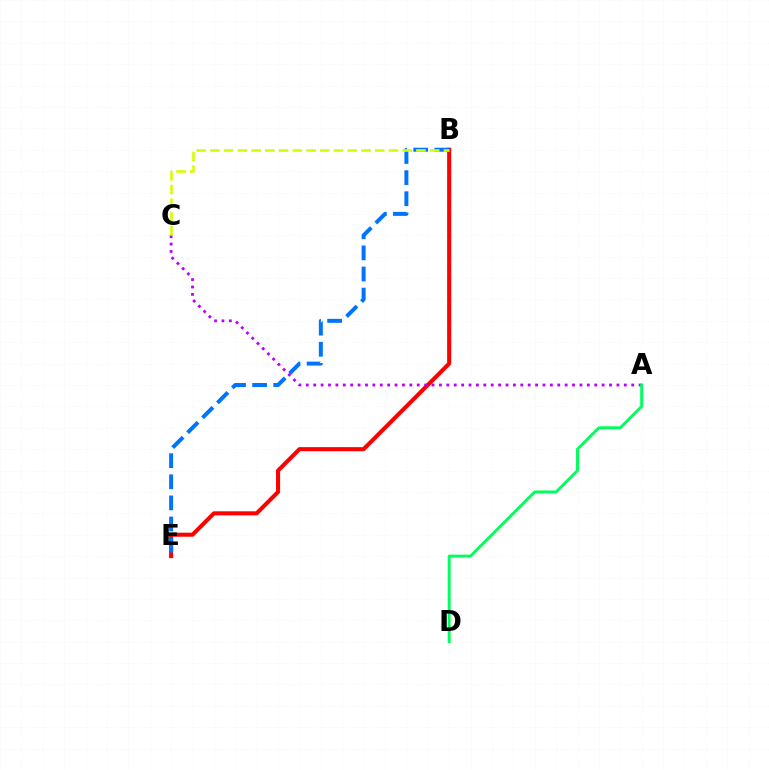{('B', 'E'): [{'color': '#ff0000', 'line_style': 'solid', 'thickness': 2.93}, {'color': '#0074ff', 'line_style': 'dashed', 'thickness': 2.87}], ('A', 'C'): [{'color': '#b900ff', 'line_style': 'dotted', 'thickness': 2.01}], ('B', 'C'): [{'color': '#d1ff00', 'line_style': 'dashed', 'thickness': 1.87}], ('A', 'D'): [{'color': '#00ff5c', 'line_style': 'solid', 'thickness': 2.11}]}